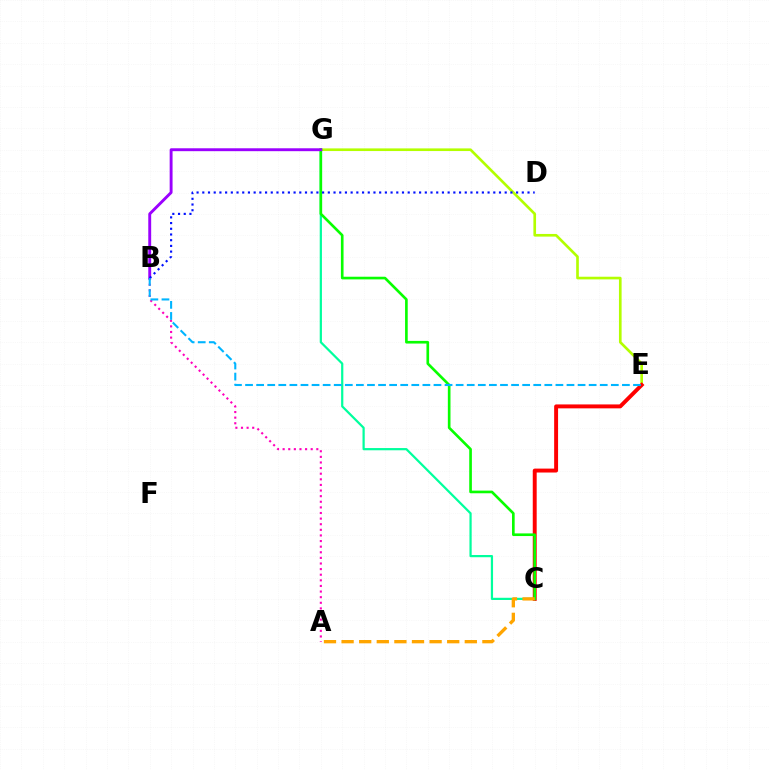{('A', 'B'): [{'color': '#ff00bd', 'line_style': 'dotted', 'thickness': 1.52}], ('E', 'G'): [{'color': '#b3ff00', 'line_style': 'solid', 'thickness': 1.91}], ('C', 'G'): [{'color': '#00ff9d', 'line_style': 'solid', 'thickness': 1.6}, {'color': '#08ff00', 'line_style': 'solid', 'thickness': 1.91}], ('C', 'E'): [{'color': '#ff0000', 'line_style': 'solid', 'thickness': 2.83}], ('B', 'G'): [{'color': '#9b00ff', 'line_style': 'solid', 'thickness': 2.09}], ('A', 'C'): [{'color': '#ffa500', 'line_style': 'dashed', 'thickness': 2.39}], ('B', 'D'): [{'color': '#0010ff', 'line_style': 'dotted', 'thickness': 1.55}], ('B', 'E'): [{'color': '#00b5ff', 'line_style': 'dashed', 'thickness': 1.51}]}